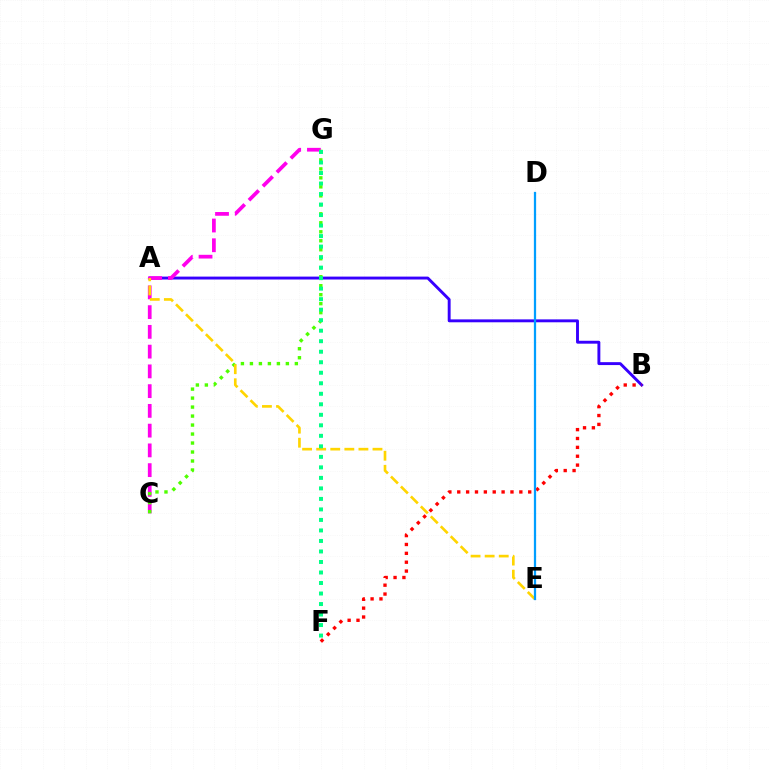{('A', 'B'): [{'color': '#3700ff', 'line_style': 'solid', 'thickness': 2.09}], ('C', 'G'): [{'color': '#ff00ed', 'line_style': 'dashed', 'thickness': 2.68}, {'color': '#4fff00', 'line_style': 'dotted', 'thickness': 2.44}], ('B', 'F'): [{'color': '#ff0000', 'line_style': 'dotted', 'thickness': 2.41}], ('A', 'E'): [{'color': '#ffd500', 'line_style': 'dashed', 'thickness': 1.91}], ('F', 'G'): [{'color': '#00ff86', 'line_style': 'dotted', 'thickness': 2.86}], ('D', 'E'): [{'color': '#009eff', 'line_style': 'solid', 'thickness': 1.62}]}